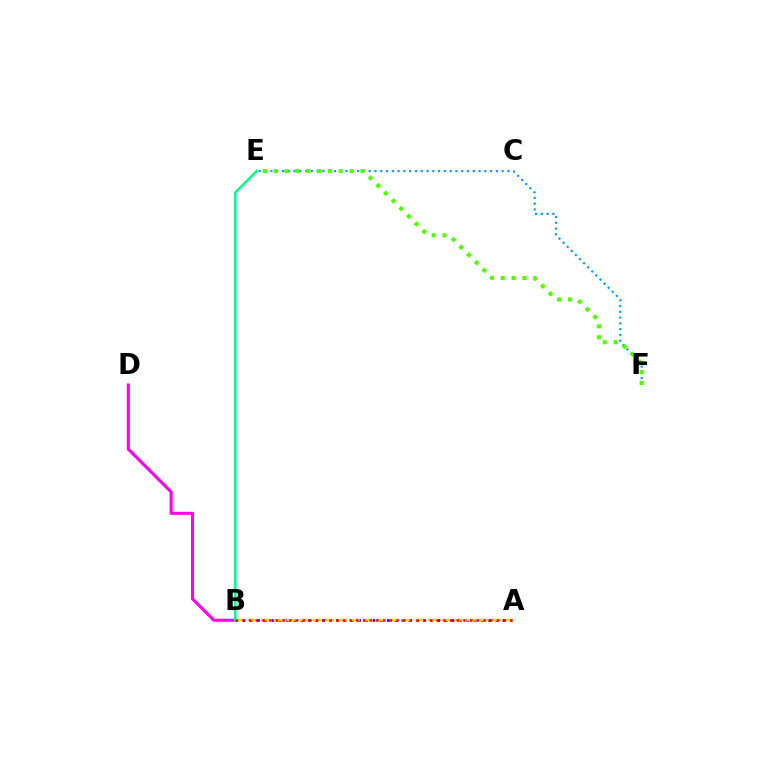{('B', 'D'): [{'color': '#ff00ed', 'line_style': 'solid', 'thickness': 2.19}], ('A', 'B'): [{'color': '#3700ff', 'line_style': 'dotted', 'thickness': 1.96}, {'color': '#ffd500', 'line_style': 'dashed', 'thickness': 1.75}, {'color': '#ff0000', 'line_style': 'dotted', 'thickness': 1.82}], ('E', 'F'): [{'color': '#009eff', 'line_style': 'dotted', 'thickness': 1.57}, {'color': '#4fff00', 'line_style': 'dotted', 'thickness': 2.95}], ('B', 'E'): [{'color': '#00ff86', 'line_style': 'solid', 'thickness': 1.8}]}